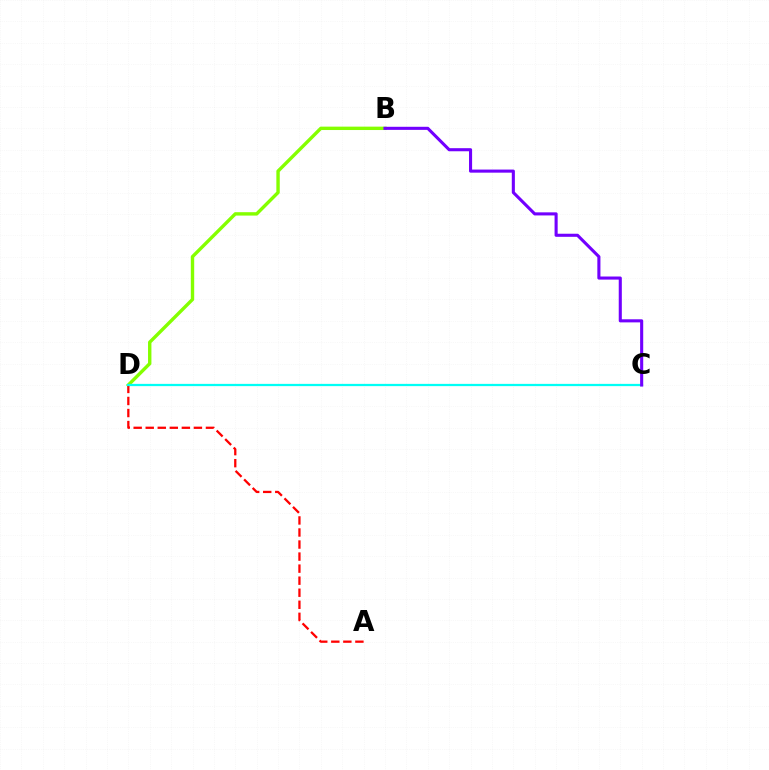{('B', 'D'): [{'color': '#84ff00', 'line_style': 'solid', 'thickness': 2.44}], ('A', 'D'): [{'color': '#ff0000', 'line_style': 'dashed', 'thickness': 1.64}], ('C', 'D'): [{'color': '#00fff6', 'line_style': 'solid', 'thickness': 1.62}], ('B', 'C'): [{'color': '#7200ff', 'line_style': 'solid', 'thickness': 2.22}]}